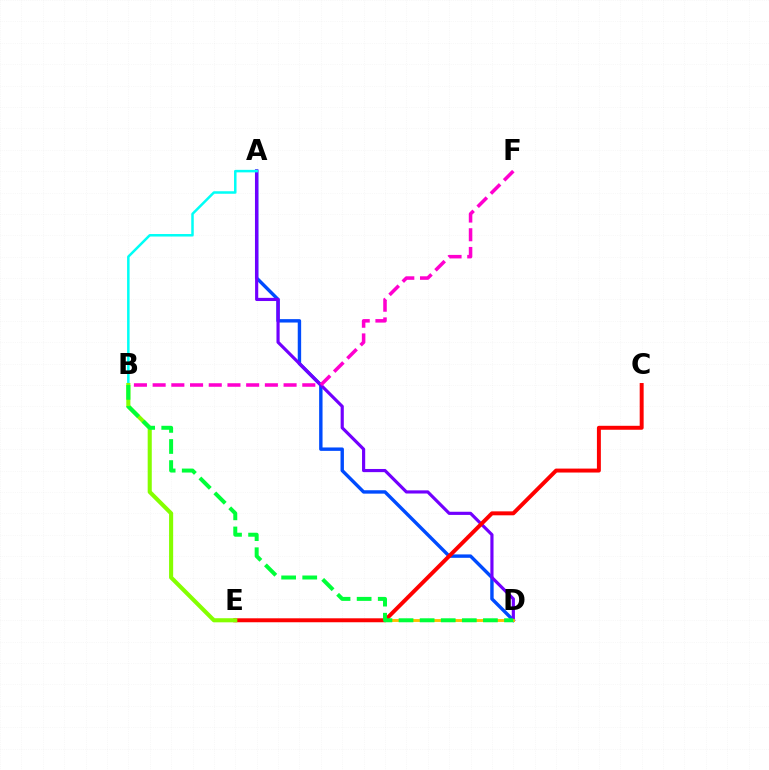{('A', 'D'): [{'color': '#004bff', 'line_style': 'solid', 'thickness': 2.45}, {'color': '#7200ff', 'line_style': 'solid', 'thickness': 2.28}], ('D', 'E'): [{'color': '#ffbd00', 'line_style': 'solid', 'thickness': 2.08}], ('C', 'E'): [{'color': '#ff0000', 'line_style': 'solid', 'thickness': 2.84}], ('B', 'F'): [{'color': '#ff00cf', 'line_style': 'dashed', 'thickness': 2.54}], ('A', 'B'): [{'color': '#00fff6', 'line_style': 'solid', 'thickness': 1.81}], ('B', 'E'): [{'color': '#84ff00', 'line_style': 'solid', 'thickness': 2.95}], ('B', 'D'): [{'color': '#00ff39', 'line_style': 'dashed', 'thickness': 2.87}]}